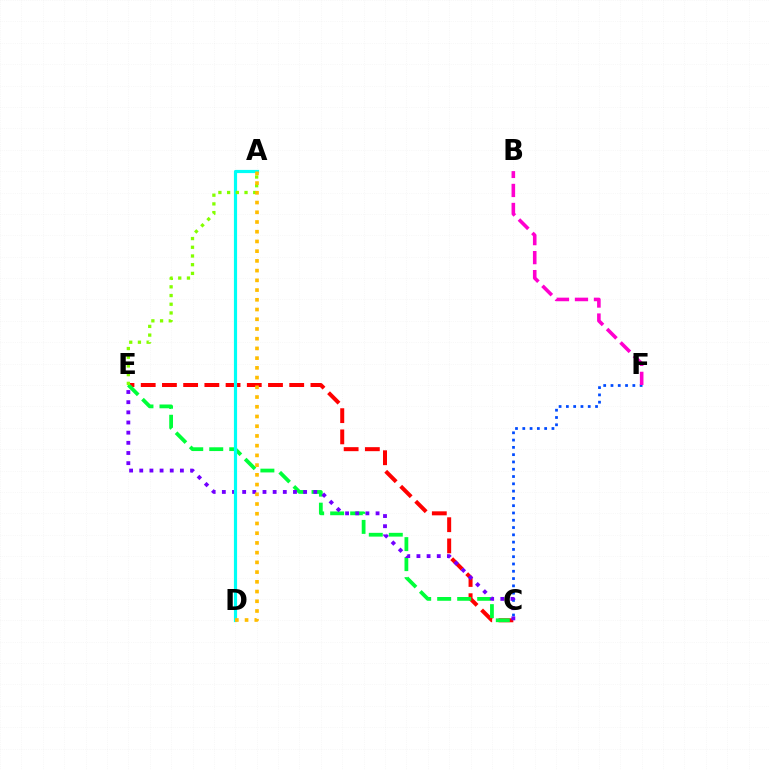{('C', 'E'): [{'color': '#ff0000', 'line_style': 'dashed', 'thickness': 2.88}, {'color': '#00ff39', 'line_style': 'dashed', 'thickness': 2.72}, {'color': '#7200ff', 'line_style': 'dotted', 'thickness': 2.76}], ('C', 'F'): [{'color': '#004bff', 'line_style': 'dotted', 'thickness': 1.98}], ('A', 'D'): [{'color': '#00fff6', 'line_style': 'solid', 'thickness': 2.29}, {'color': '#ffbd00', 'line_style': 'dotted', 'thickness': 2.64}], ('B', 'F'): [{'color': '#ff00cf', 'line_style': 'dashed', 'thickness': 2.58}], ('A', 'E'): [{'color': '#84ff00', 'line_style': 'dotted', 'thickness': 2.37}]}